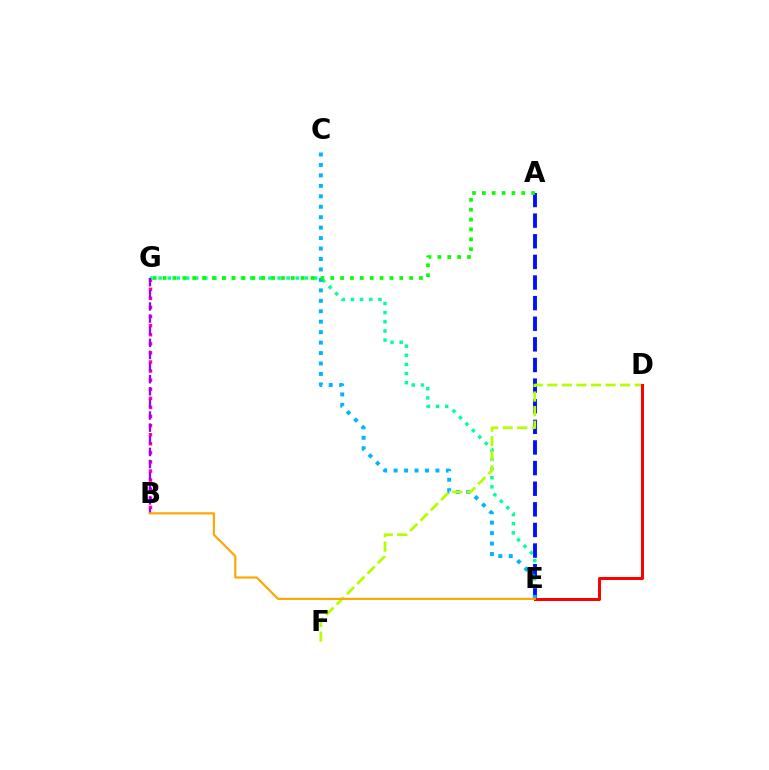{('B', 'G'): [{'color': '#ff00bd', 'line_style': 'dotted', 'thickness': 2.47}, {'color': '#9b00ff', 'line_style': 'dashed', 'thickness': 1.65}], ('E', 'G'): [{'color': '#00ff9d', 'line_style': 'dotted', 'thickness': 2.48}], ('A', 'E'): [{'color': '#0010ff', 'line_style': 'dashed', 'thickness': 2.8}], ('C', 'E'): [{'color': '#00b5ff', 'line_style': 'dotted', 'thickness': 2.84}], ('A', 'G'): [{'color': '#08ff00', 'line_style': 'dotted', 'thickness': 2.68}], ('D', 'F'): [{'color': '#b3ff00', 'line_style': 'dashed', 'thickness': 1.98}], ('D', 'E'): [{'color': '#ff0000', 'line_style': 'solid', 'thickness': 2.17}], ('B', 'E'): [{'color': '#ffa500', 'line_style': 'solid', 'thickness': 1.54}]}